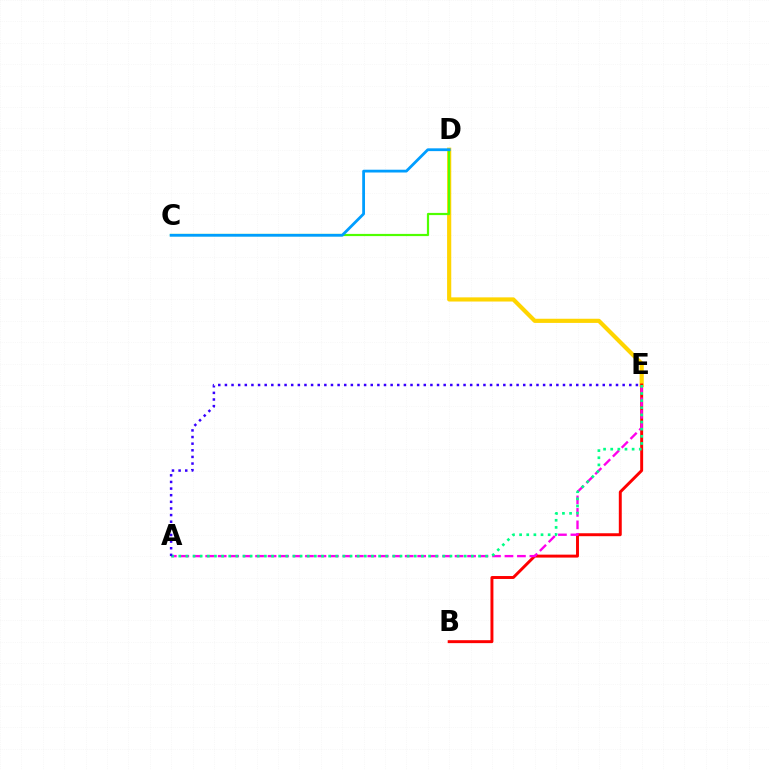{('D', 'E'): [{'color': '#ffd500', 'line_style': 'solid', 'thickness': 3.0}], ('C', 'D'): [{'color': '#4fff00', 'line_style': 'solid', 'thickness': 1.59}, {'color': '#009eff', 'line_style': 'solid', 'thickness': 2.01}], ('B', 'E'): [{'color': '#ff0000', 'line_style': 'solid', 'thickness': 2.12}], ('A', 'E'): [{'color': '#ff00ed', 'line_style': 'dashed', 'thickness': 1.69}, {'color': '#00ff86', 'line_style': 'dotted', 'thickness': 1.94}, {'color': '#3700ff', 'line_style': 'dotted', 'thickness': 1.8}]}